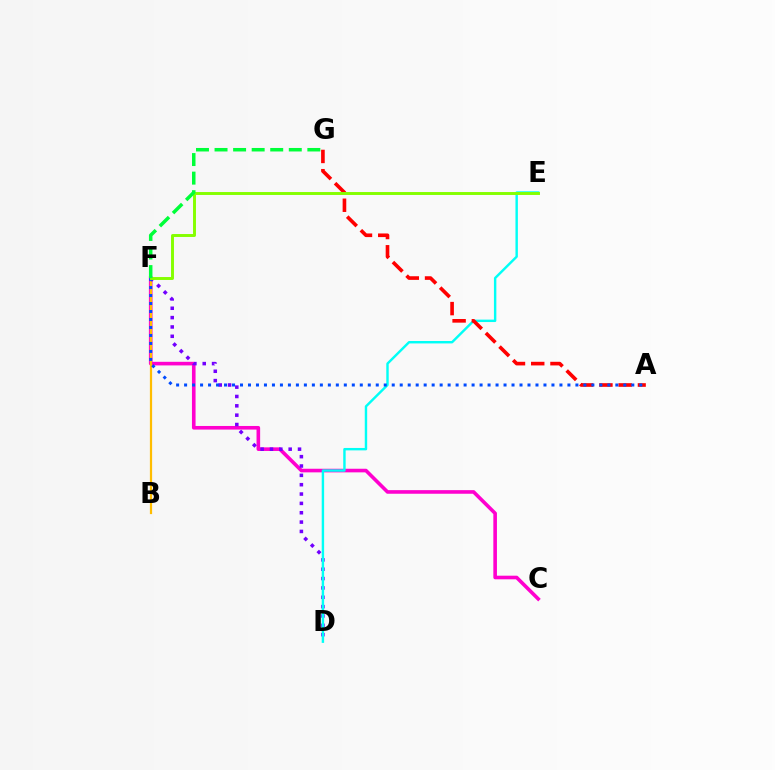{('C', 'F'): [{'color': '#ff00cf', 'line_style': 'solid', 'thickness': 2.6}], ('B', 'F'): [{'color': '#ffbd00', 'line_style': 'solid', 'thickness': 1.6}], ('D', 'F'): [{'color': '#7200ff', 'line_style': 'dotted', 'thickness': 2.54}], ('D', 'E'): [{'color': '#00fff6', 'line_style': 'solid', 'thickness': 1.74}], ('A', 'G'): [{'color': '#ff0000', 'line_style': 'dashed', 'thickness': 2.62}], ('A', 'F'): [{'color': '#004bff', 'line_style': 'dotted', 'thickness': 2.17}], ('E', 'F'): [{'color': '#84ff00', 'line_style': 'solid', 'thickness': 2.11}], ('F', 'G'): [{'color': '#00ff39', 'line_style': 'dashed', 'thickness': 2.52}]}